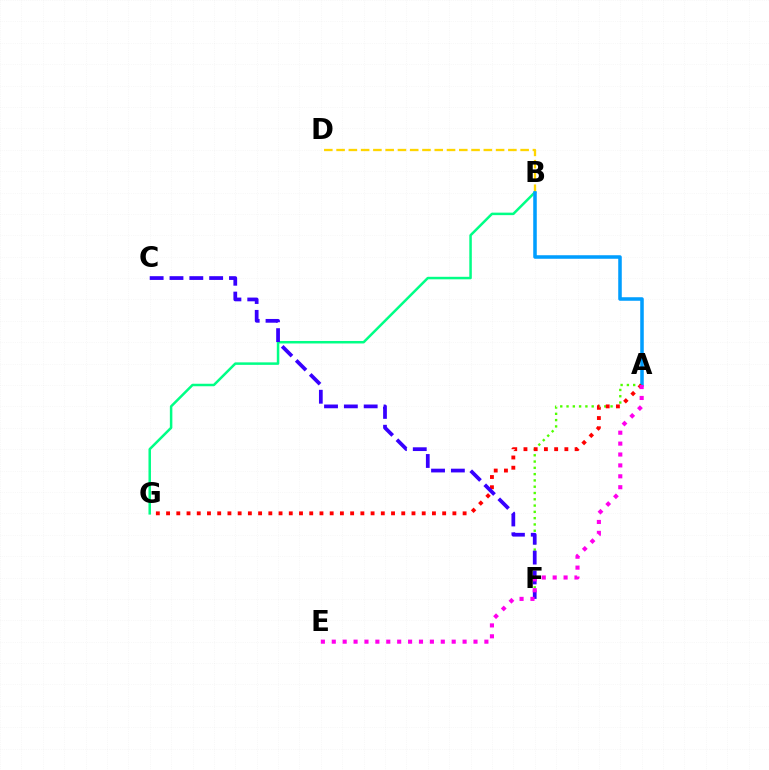{('A', 'F'): [{'color': '#4fff00', 'line_style': 'dotted', 'thickness': 1.71}], ('B', 'D'): [{'color': '#ffd500', 'line_style': 'dashed', 'thickness': 1.67}], ('B', 'G'): [{'color': '#00ff86', 'line_style': 'solid', 'thickness': 1.8}], ('A', 'B'): [{'color': '#009eff', 'line_style': 'solid', 'thickness': 2.55}], ('A', 'G'): [{'color': '#ff0000', 'line_style': 'dotted', 'thickness': 2.78}], ('C', 'F'): [{'color': '#3700ff', 'line_style': 'dashed', 'thickness': 2.69}], ('A', 'E'): [{'color': '#ff00ed', 'line_style': 'dotted', 'thickness': 2.96}]}